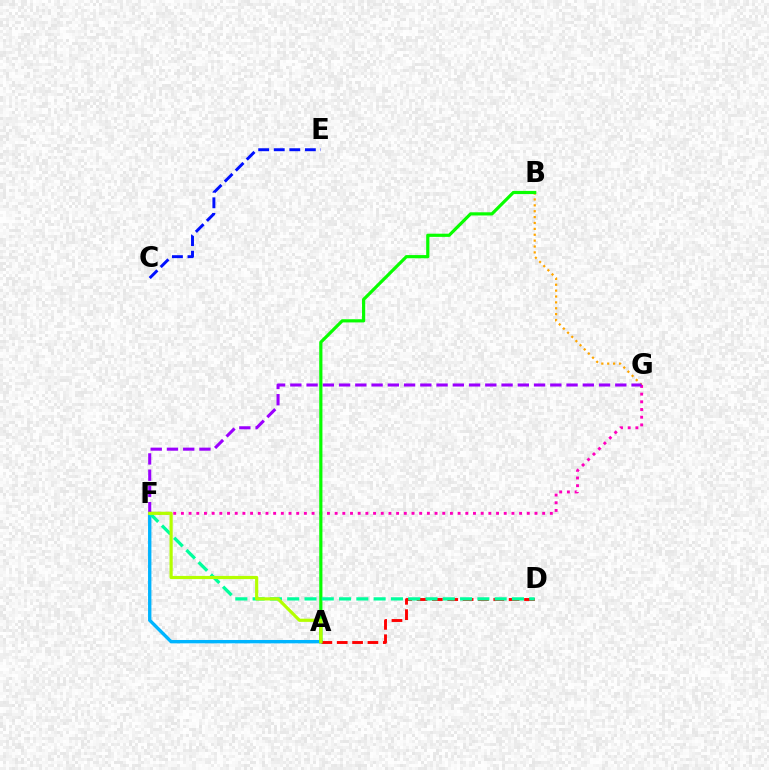{('B', 'G'): [{'color': '#ffa500', 'line_style': 'dotted', 'thickness': 1.6}], ('A', 'F'): [{'color': '#00b5ff', 'line_style': 'solid', 'thickness': 2.42}, {'color': '#b3ff00', 'line_style': 'solid', 'thickness': 2.29}], ('A', 'D'): [{'color': '#ff0000', 'line_style': 'dashed', 'thickness': 2.09}], ('C', 'E'): [{'color': '#0010ff', 'line_style': 'dashed', 'thickness': 2.11}], ('F', 'G'): [{'color': '#ff00bd', 'line_style': 'dotted', 'thickness': 2.09}, {'color': '#9b00ff', 'line_style': 'dashed', 'thickness': 2.21}], ('A', 'B'): [{'color': '#08ff00', 'line_style': 'solid', 'thickness': 2.29}], ('D', 'F'): [{'color': '#00ff9d', 'line_style': 'dashed', 'thickness': 2.35}]}